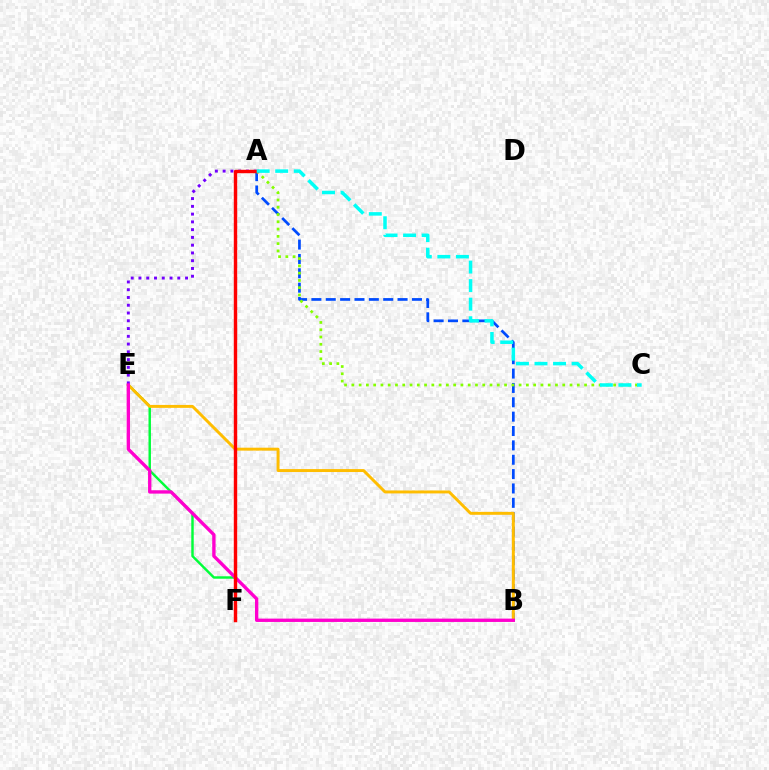{('A', 'B'): [{'color': '#004bff', 'line_style': 'dashed', 'thickness': 1.95}], ('E', 'F'): [{'color': '#00ff39', 'line_style': 'solid', 'thickness': 1.76}], ('B', 'E'): [{'color': '#ffbd00', 'line_style': 'solid', 'thickness': 2.12}, {'color': '#ff00cf', 'line_style': 'solid', 'thickness': 2.41}], ('A', 'E'): [{'color': '#7200ff', 'line_style': 'dotted', 'thickness': 2.11}], ('A', 'C'): [{'color': '#84ff00', 'line_style': 'dotted', 'thickness': 1.98}, {'color': '#00fff6', 'line_style': 'dashed', 'thickness': 2.52}], ('A', 'F'): [{'color': '#ff0000', 'line_style': 'solid', 'thickness': 2.46}]}